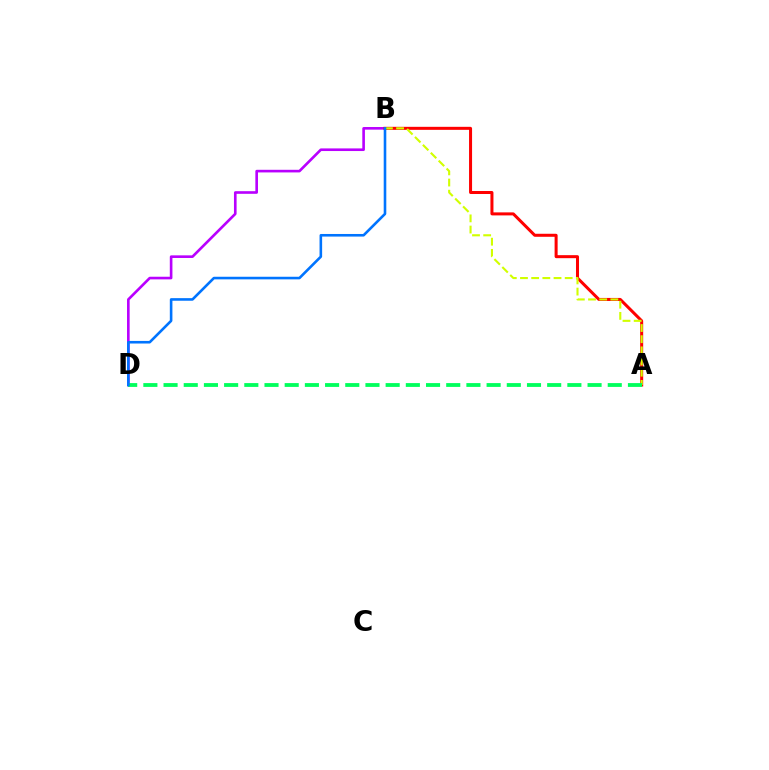{('B', 'D'): [{'color': '#b900ff', 'line_style': 'solid', 'thickness': 1.89}, {'color': '#0074ff', 'line_style': 'solid', 'thickness': 1.87}], ('A', 'B'): [{'color': '#ff0000', 'line_style': 'solid', 'thickness': 2.17}, {'color': '#d1ff00', 'line_style': 'dashed', 'thickness': 1.52}], ('A', 'D'): [{'color': '#00ff5c', 'line_style': 'dashed', 'thickness': 2.74}]}